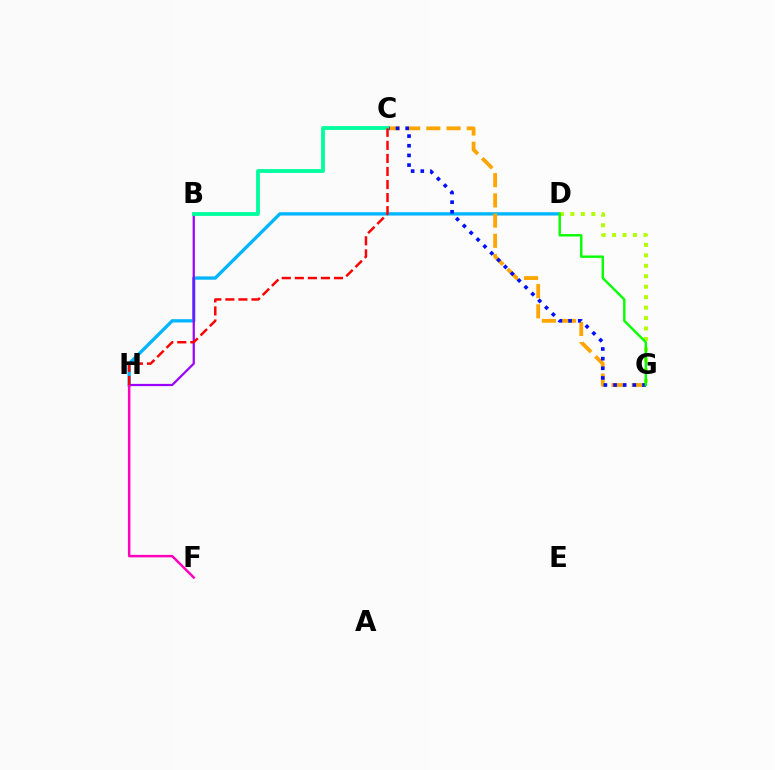{('D', 'H'): [{'color': '#00b5ff', 'line_style': 'solid', 'thickness': 2.37}], ('D', 'G'): [{'color': '#b3ff00', 'line_style': 'dotted', 'thickness': 2.84}, {'color': '#08ff00', 'line_style': 'solid', 'thickness': 1.74}], ('B', 'H'): [{'color': '#9b00ff', 'line_style': 'solid', 'thickness': 1.6}], ('C', 'G'): [{'color': '#ffa500', 'line_style': 'dashed', 'thickness': 2.75}, {'color': '#0010ff', 'line_style': 'dotted', 'thickness': 2.62}], ('F', 'H'): [{'color': '#ff00bd', 'line_style': 'solid', 'thickness': 1.78}], ('B', 'C'): [{'color': '#00ff9d', 'line_style': 'solid', 'thickness': 2.75}], ('C', 'H'): [{'color': '#ff0000', 'line_style': 'dashed', 'thickness': 1.77}]}